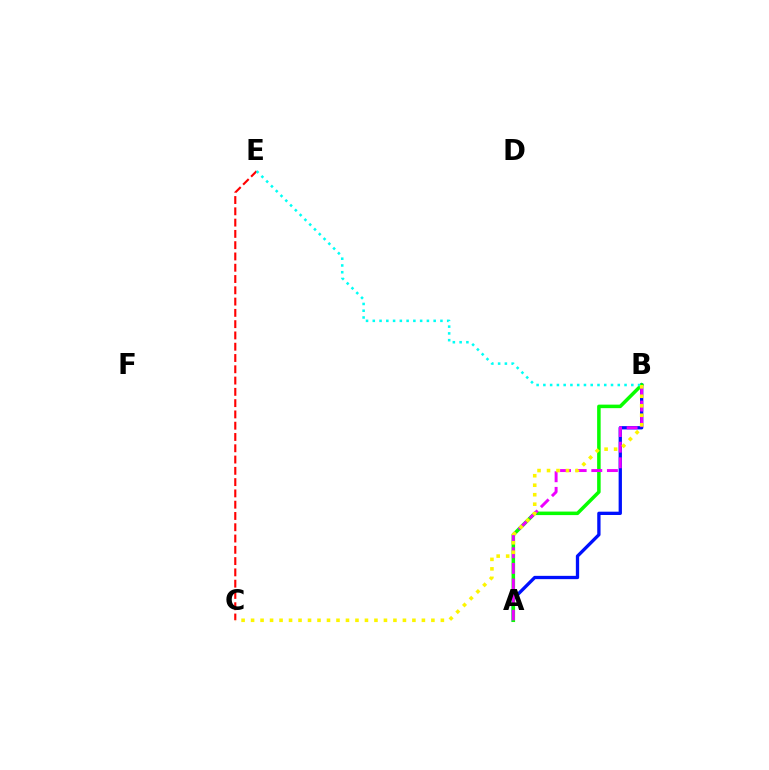{('A', 'B'): [{'color': '#0010ff', 'line_style': 'solid', 'thickness': 2.38}, {'color': '#08ff00', 'line_style': 'solid', 'thickness': 2.54}, {'color': '#ee00ff', 'line_style': 'dashed', 'thickness': 2.12}], ('C', 'E'): [{'color': '#ff0000', 'line_style': 'dashed', 'thickness': 1.53}], ('B', 'E'): [{'color': '#00fff6', 'line_style': 'dotted', 'thickness': 1.84}], ('B', 'C'): [{'color': '#fcf500', 'line_style': 'dotted', 'thickness': 2.58}]}